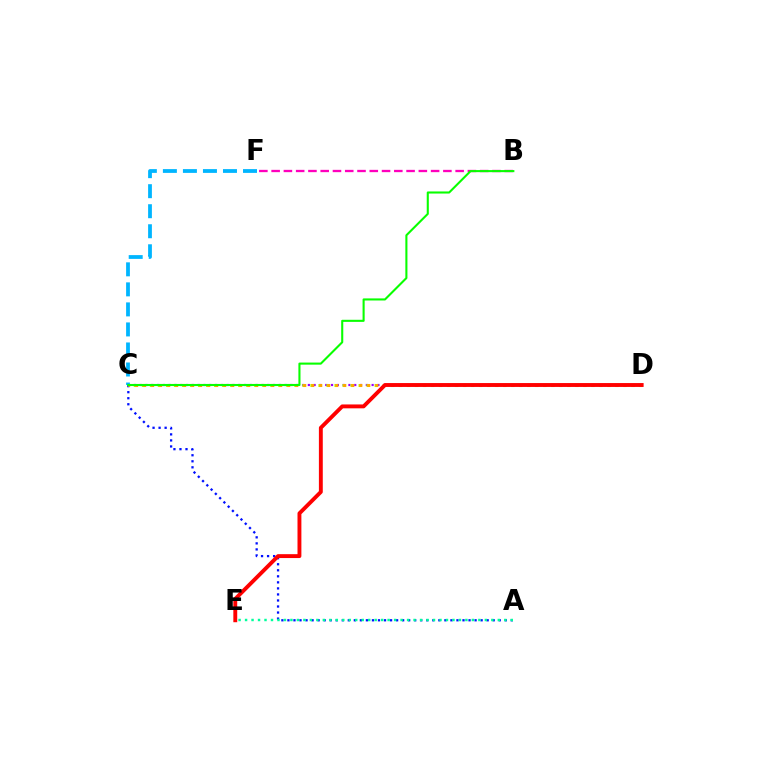{('A', 'C'): [{'color': '#0010ff', 'line_style': 'dotted', 'thickness': 1.64}], ('C', 'D'): [{'color': '#9b00ff', 'line_style': 'dotted', 'thickness': 1.58}, {'color': '#b3ff00', 'line_style': 'dotted', 'thickness': 2.18}, {'color': '#ffa500', 'line_style': 'dotted', 'thickness': 2.18}], ('C', 'F'): [{'color': '#00b5ff', 'line_style': 'dashed', 'thickness': 2.72}], ('B', 'F'): [{'color': '#ff00bd', 'line_style': 'dashed', 'thickness': 1.67}], ('A', 'E'): [{'color': '#00ff9d', 'line_style': 'dotted', 'thickness': 1.76}], ('D', 'E'): [{'color': '#ff0000', 'line_style': 'solid', 'thickness': 2.8}], ('B', 'C'): [{'color': '#08ff00', 'line_style': 'solid', 'thickness': 1.51}]}